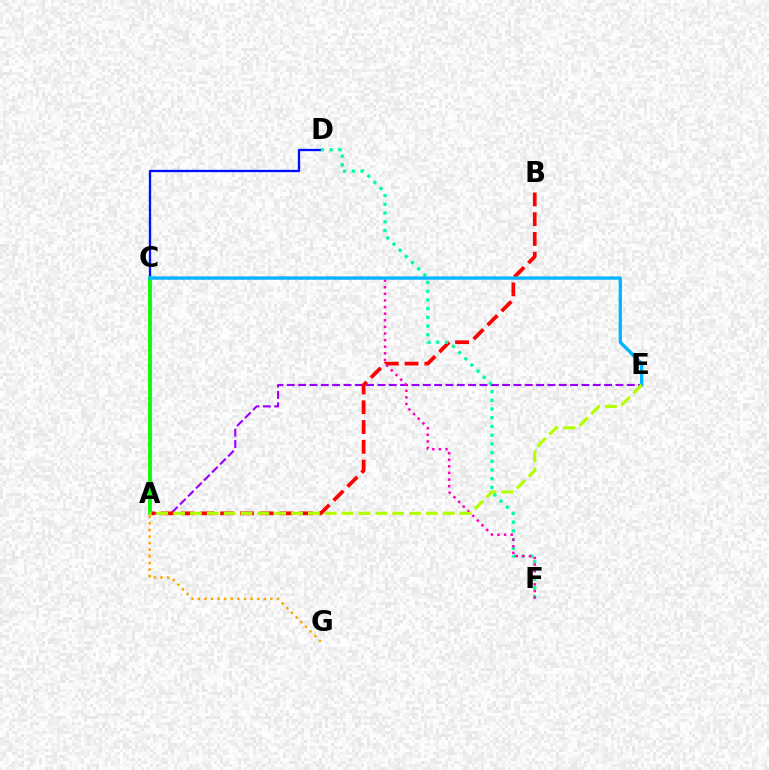{('A', 'E'): [{'color': '#9b00ff', 'line_style': 'dashed', 'thickness': 1.54}, {'color': '#b3ff00', 'line_style': 'dashed', 'thickness': 2.29}], ('A', 'B'): [{'color': '#ff0000', 'line_style': 'dashed', 'thickness': 2.69}], ('A', 'D'): [{'color': '#0010ff', 'line_style': 'solid', 'thickness': 1.68}], ('D', 'F'): [{'color': '#00ff9d', 'line_style': 'dotted', 'thickness': 2.37}], ('C', 'G'): [{'color': '#ffa500', 'line_style': 'dotted', 'thickness': 1.79}], ('C', 'F'): [{'color': '#ff00bd', 'line_style': 'dotted', 'thickness': 1.8}], ('A', 'C'): [{'color': '#08ff00', 'line_style': 'solid', 'thickness': 2.69}], ('C', 'E'): [{'color': '#00b5ff', 'line_style': 'solid', 'thickness': 2.38}]}